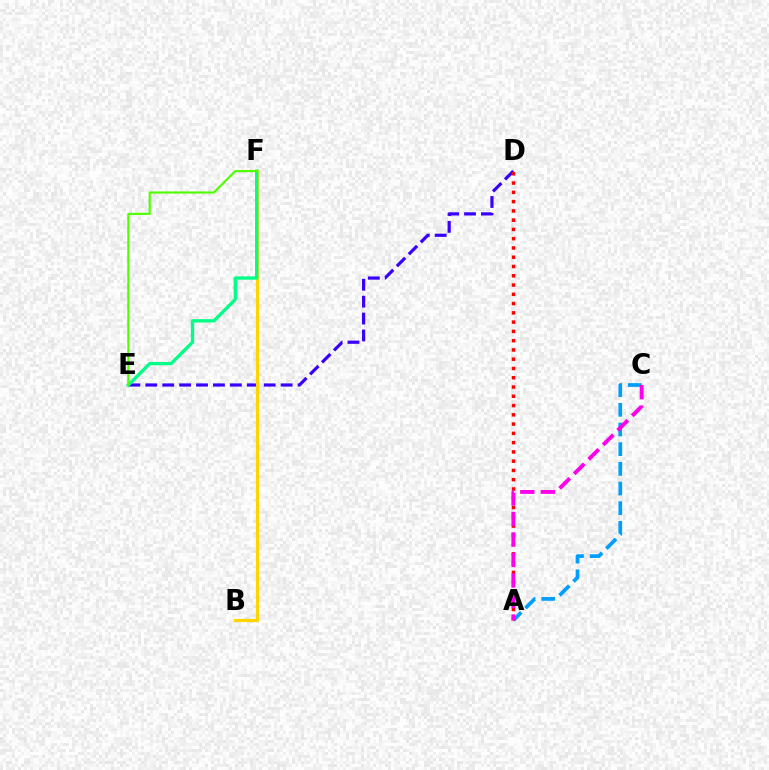{('D', 'E'): [{'color': '#3700ff', 'line_style': 'dashed', 'thickness': 2.3}], ('A', 'C'): [{'color': '#009eff', 'line_style': 'dashed', 'thickness': 2.67}, {'color': '#ff00ed', 'line_style': 'dashed', 'thickness': 2.79}], ('B', 'F'): [{'color': '#ffd500', 'line_style': 'solid', 'thickness': 2.33}], ('A', 'D'): [{'color': '#ff0000', 'line_style': 'dotted', 'thickness': 2.52}], ('E', 'F'): [{'color': '#00ff86', 'line_style': 'solid', 'thickness': 2.4}, {'color': '#4fff00', 'line_style': 'solid', 'thickness': 1.54}]}